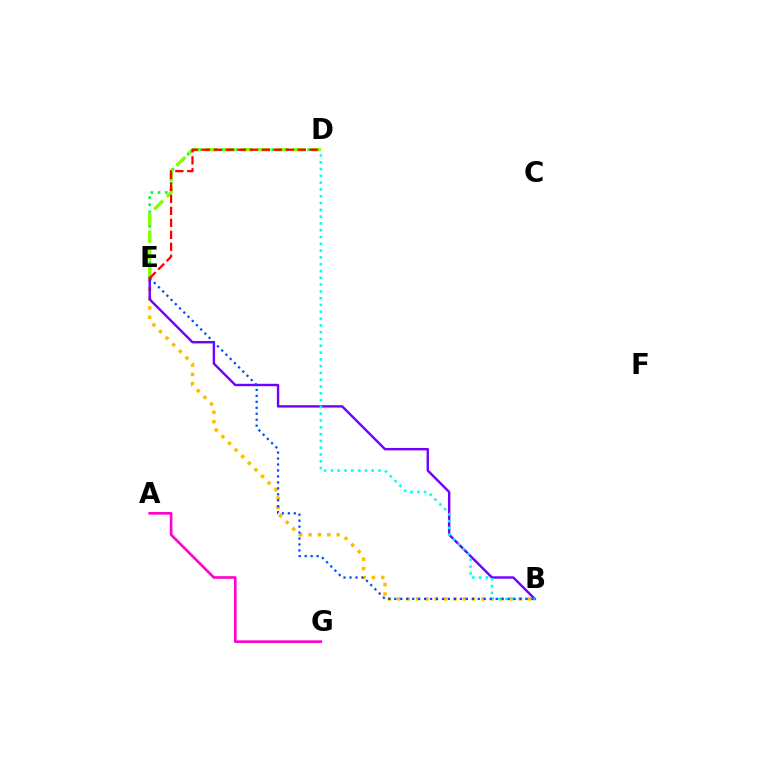{('B', 'E'): [{'color': '#ffbd00', 'line_style': 'dotted', 'thickness': 2.54}, {'color': '#7200ff', 'line_style': 'solid', 'thickness': 1.73}, {'color': '#004bff', 'line_style': 'dotted', 'thickness': 1.62}], ('D', 'E'): [{'color': '#00ff39', 'line_style': 'dotted', 'thickness': 1.96}, {'color': '#84ff00', 'line_style': 'dashed', 'thickness': 2.4}, {'color': '#ff0000', 'line_style': 'dashed', 'thickness': 1.63}], ('A', 'G'): [{'color': '#ff00cf', 'line_style': 'solid', 'thickness': 1.89}], ('B', 'D'): [{'color': '#00fff6', 'line_style': 'dotted', 'thickness': 1.85}]}